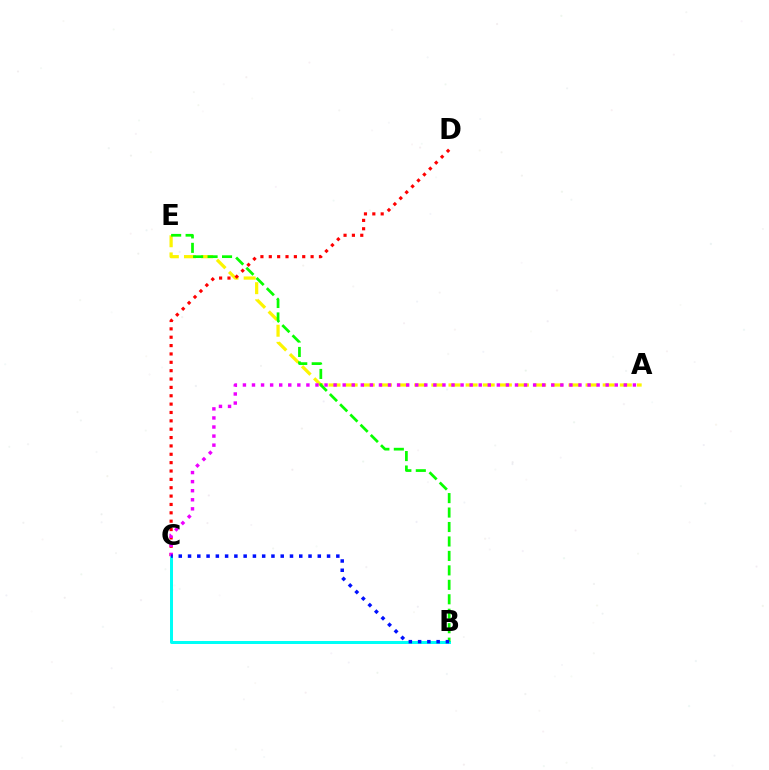{('B', 'C'): [{'color': '#00fff6', 'line_style': 'solid', 'thickness': 2.16}, {'color': '#0010ff', 'line_style': 'dotted', 'thickness': 2.52}], ('A', 'E'): [{'color': '#fcf500', 'line_style': 'dashed', 'thickness': 2.33}], ('B', 'E'): [{'color': '#08ff00', 'line_style': 'dashed', 'thickness': 1.96}], ('C', 'D'): [{'color': '#ff0000', 'line_style': 'dotted', 'thickness': 2.27}], ('A', 'C'): [{'color': '#ee00ff', 'line_style': 'dotted', 'thickness': 2.46}]}